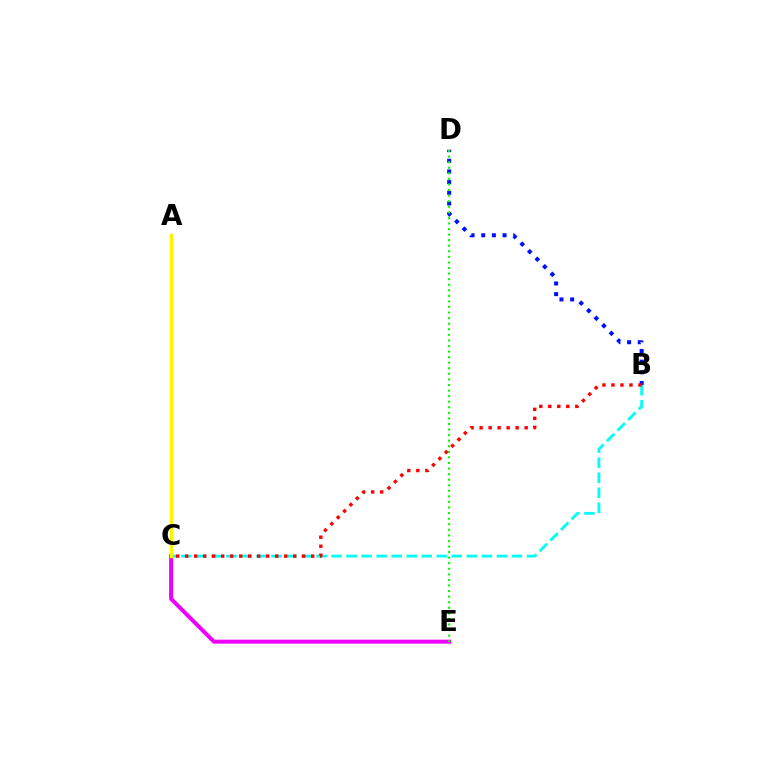{('B', 'D'): [{'color': '#0010ff', 'line_style': 'dotted', 'thickness': 2.9}], ('C', 'E'): [{'color': '#ee00ff', 'line_style': 'solid', 'thickness': 2.87}], ('D', 'E'): [{'color': '#08ff00', 'line_style': 'dotted', 'thickness': 1.51}], ('B', 'C'): [{'color': '#00fff6', 'line_style': 'dashed', 'thickness': 2.04}, {'color': '#ff0000', 'line_style': 'dotted', 'thickness': 2.45}], ('A', 'C'): [{'color': '#fcf500', 'line_style': 'solid', 'thickness': 2.41}]}